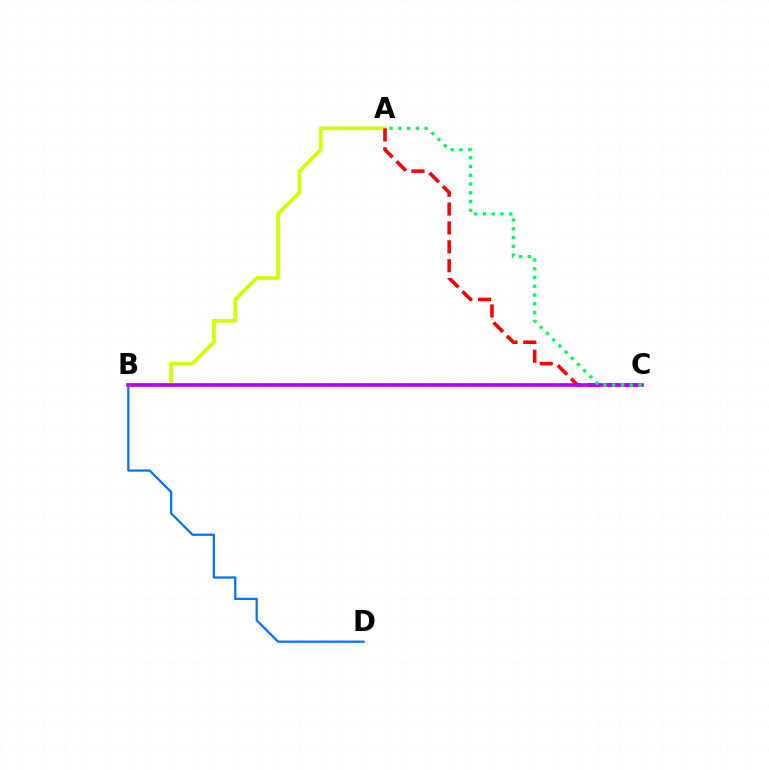{('B', 'D'): [{'color': '#0074ff', 'line_style': 'solid', 'thickness': 1.63}], ('A', 'B'): [{'color': '#d1ff00', 'line_style': 'solid', 'thickness': 2.68}], ('A', 'C'): [{'color': '#ff0000', 'line_style': 'dashed', 'thickness': 2.56}, {'color': '#00ff5c', 'line_style': 'dotted', 'thickness': 2.38}], ('B', 'C'): [{'color': '#b900ff', 'line_style': 'solid', 'thickness': 2.62}]}